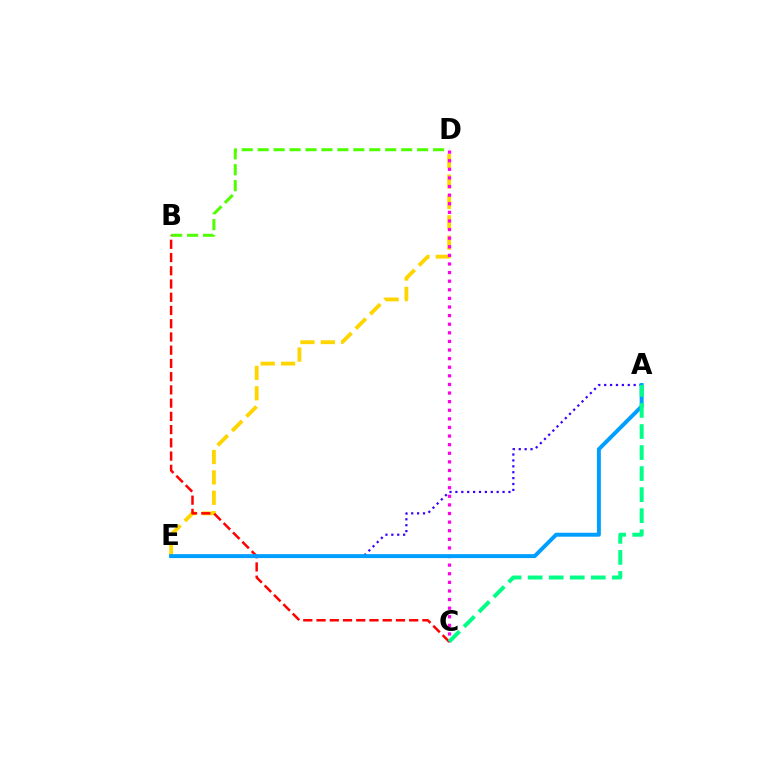{('B', 'D'): [{'color': '#4fff00', 'line_style': 'dashed', 'thickness': 2.17}], ('D', 'E'): [{'color': '#ffd500', 'line_style': 'dashed', 'thickness': 2.77}], ('A', 'E'): [{'color': '#3700ff', 'line_style': 'dotted', 'thickness': 1.6}, {'color': '#009eff', 'line_style': 'solid', 'thickness': 2.84}], ('C', 'D'): [{'color': '#ff00ed', 'line_style': 'dotted', 'thickness': 2.34}], ('B', 'C'): [{'color': '#ff0000', 'line_style': 'dashed', 'thickness': 1.8}], ('A', 'C'): [{'color': '#00ff86', 'line_style': 'dashed', 'thickness': 2.86}]}